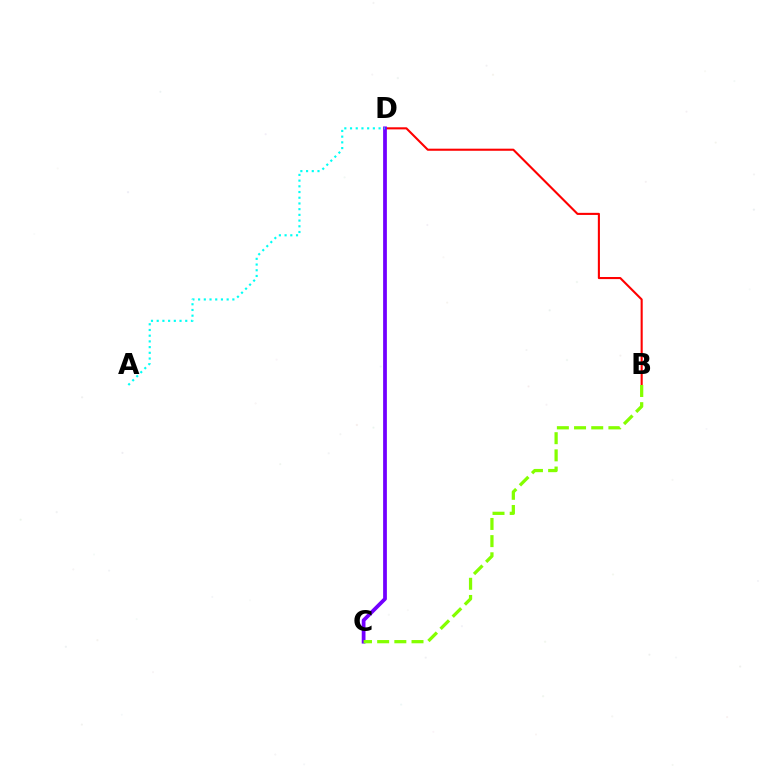{('B', 'D'): [{'color': '#ff0000', 'line_style': 'solid', 'thickness': 1.51}], ('C', 'D'): [{'color': '#7200ff', 'line_style': 'solid', 'thickness': 2.7}], ('A', 'D'): [{'color': '#00fff6', 'line_style': 'dotted', 'thickness': 1.55}], ('B', 'C'): [{'color': '#84ff00', 'line_style': 'dashed', 'thickness': 2.33}]}